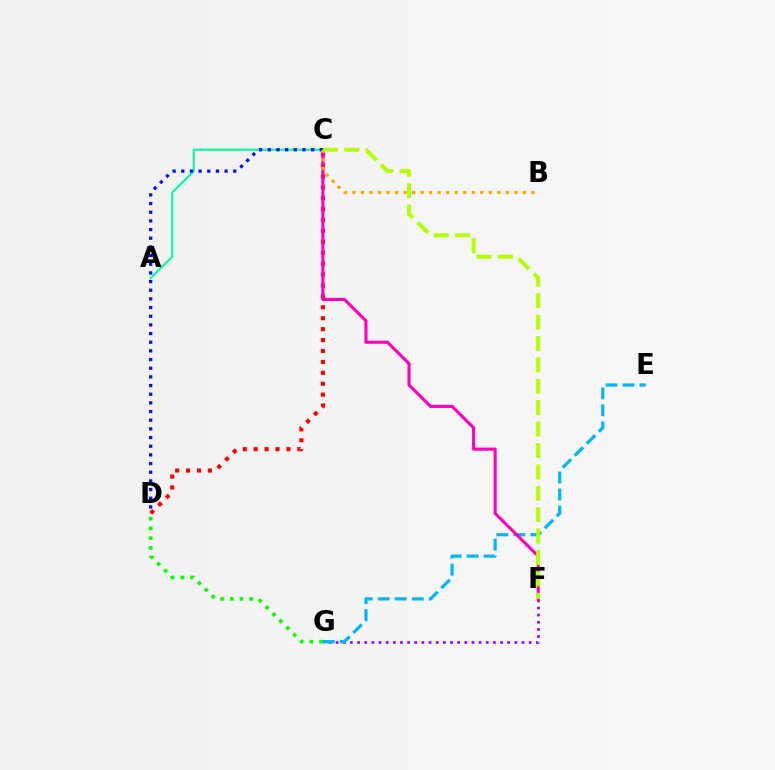{('F', 'G'): [{'color': '#9b00ff', 'line_style': 'dotted', 'thickness': 1.94}], ('C', 'D'): [{'color': '#ff0000', 'line_style': 'dotted', 'thickness': 2.97}, {'color': '#0010ff', 'line_style': 'dotted', 'thickness': 2.35}], ('A', 'C'): [{'color': '#00ff9d', 'line_style': 'solid', 'thickness': 1.53}], ('E', 'G'): [{'color': '#00b5ff', 'line_style': 'dashed', 'thickness': 2.31}], ('C', 'F'): [{'color': '#ff00bd', 'line_style': 'solid', 'thickness': 2.25}, {'color': '#b3ff00', 'line_style': 'dashed', 'thickness': 2.91}], ('B', 'C'): [{'color': '#ffa500', 'line_style': 'dotted', 'thickness': 2.32}], ('D', 'G'): [{'color': '#08ff00', 'line_style': 'dotted', 'thickness': 2.64}]}